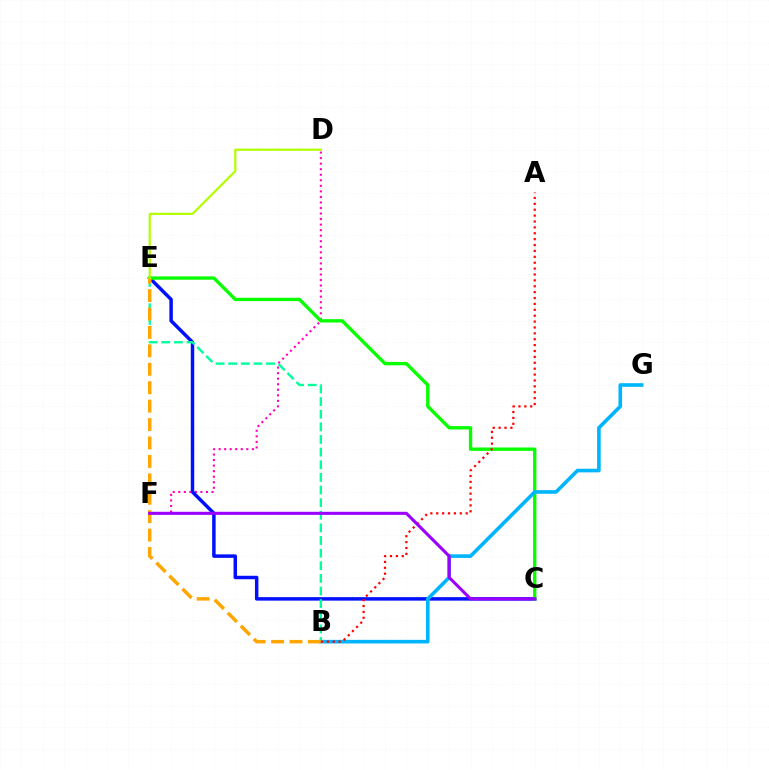{('D', 'F'): [{'color': '#ff00bd', 'line_style': 'dotted', 'thickness': 1.51}], ('C', 'E'): [{'color': '#0010ff', 'line_style': 'solid', 'thickness': 2.51}, {'color': '#08ff00', 'line_style': 'solid', 'thickness': 2.41}], ('B', 'G'): [{'color': '#00b5ff', 'line_style': 'solid', 'thickness': 2.6}], ('B', 'E'): [{'color': '#00ff9d', 'line_style': 'dashed', 'thickness': 1.72}, {'color': '#ffa500', 'line_style': 'dashed', 'thickness': 2.5}], ('A', 'B'): [{'color': '#ff0000', 'line_style': 'dotted', 'thickness': 1.6}], ('C', 'F'): [{'color': '#9b00ff', 'line_style': 'solid', 'thickness': 2.21}], ('D', 'E'): [{'color': '#b3ff00', 'line_style': 'solid', 'thickness': 1.59}]}